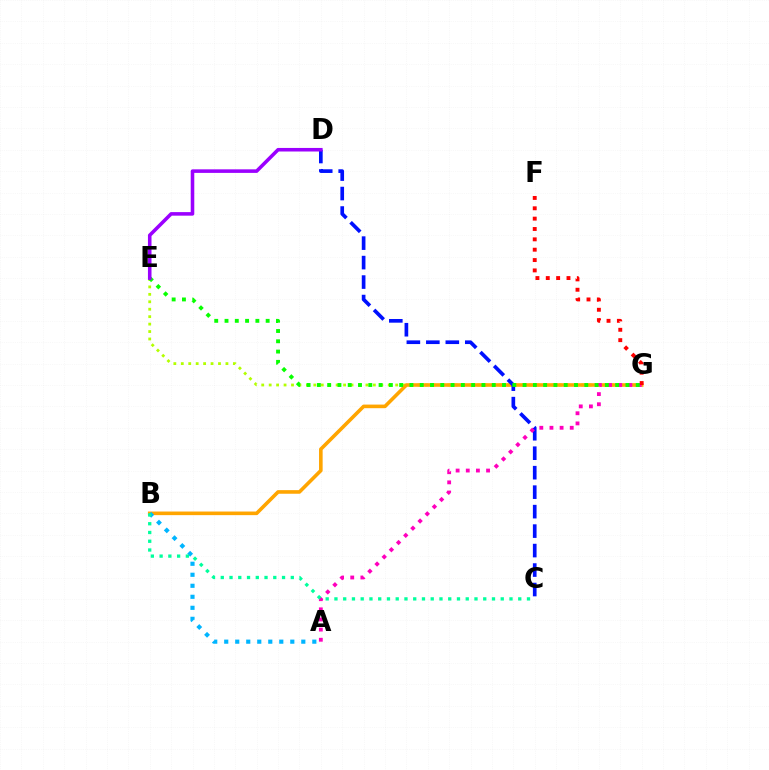{('E', 'G'): [{'color': '#b3ff00', 'line_style': 'dotted', 'thickness': 2.02}, {'color': '#08ff00', 'line_style': 'dotted', 'thickness': 2.79}], ('B', 'G'): [{'color': '#ffa500', 'line_style': 'solid', 'thickness': 2.6}], ('A', 'B'): [{'color': '#00b5ff', 'line_style': 'dotted', 'thickness': 2.99}], ('C', 'D'): [{'color': '#0010ff', 'line_style': 'dashed', 'thickness': 2.65}], ('A', 'G'): [{'color': '#ff00bd', 'line_style': 'dotted', 'thickness': 2.75}], ('F', 'G'): [{'color': '#ff0000', 'line_style': 'dotted', 'thickness': 2.81}], ('B', 'C'): [{'color': '#00ff9d', 'line_style': 'dotted', 'thickness': 2.38}], ('D', 'E'): [{'color': '#9b00ff', 'line_style': 'solid', 'thickness': 2.56}]}